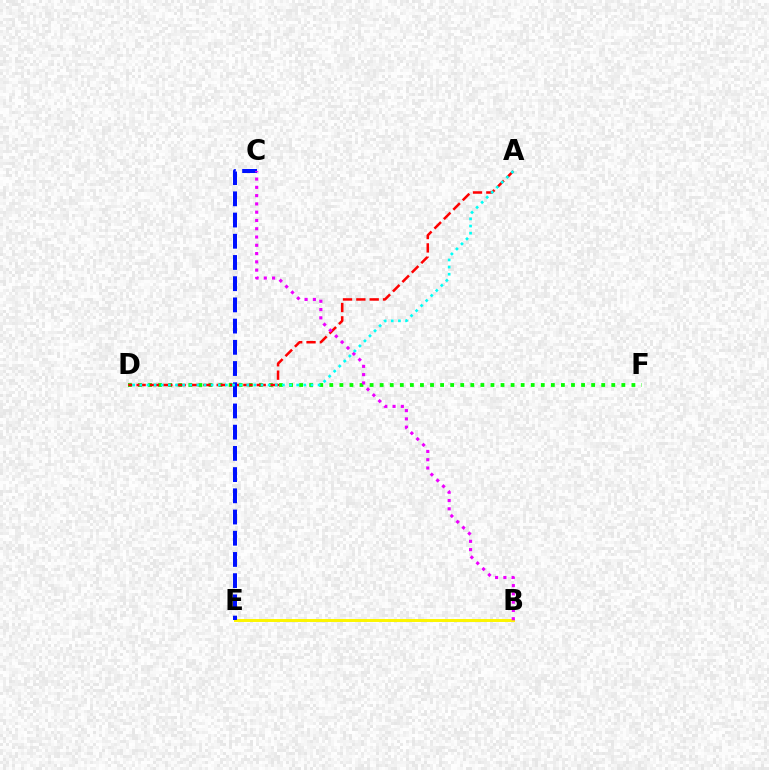{('B', 'E'): [{'color': '#fcf500', 'line_style': 'solid', 'thickness': 2.14}], ('D', 'F'): [{'color': '#08ff00', 'line_style': 'dotted', 'thickness': 2.74}], ('A', 'D'): [{'color': '#ff0000', 'line_style': 'dashed', 'thickness': 1.81}, {'color': '#00fff6', 'line_style': 'dotted', 'thickness': 1.94}], ('C', 'E'): [{'color': '#0010ff', 'line_style': 'dashed', 'thickness': 2.88}], ('B', 'C'): [{'color': '#ee00ff', 'line_style': 'dotted', 'thickness': 2.25}]}